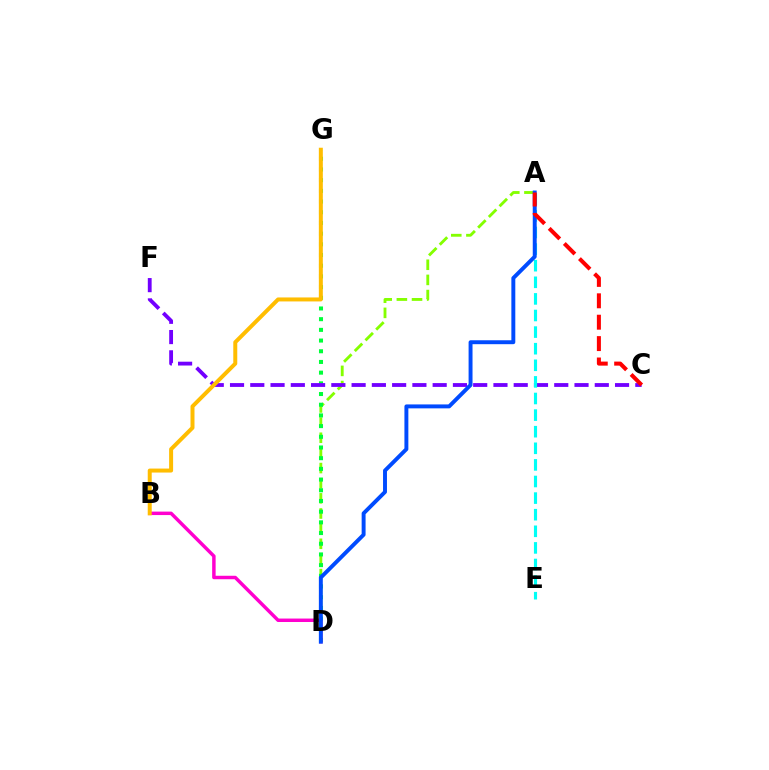{('A', 'D'): [{'color': '#84ff00', 'line_style': 'dashed', 'thickness': 2.06}, {'color': '#004bff', 'line_style': 'solid', 'thickness': 2.83}], ('D', 'G'): [{'color': '#00ff39', 'line_style': 'dotted', 'thickness': 2.91}], ('B', 'D'): [{'color': '#ff00cf', 'line_style': 'solid', 'thickness': 2.49}], ('C', 'F'): [{'color': '#7200ff', 'line_style': 'dashed', 'thickness': 2.75}], ('B', 'G'): [{'color': '#ffbd00', 'line_style': 'solid', 'thickness': 2.87}], ('A', 'E'): [{'color': '#00fff6', 'line_style': 'dashed', 'thickness': 2.26}], ('A', 'C'): [{'color': '#ff0000', 'line_style': 'dashed', 'thickness': 2.91}]}